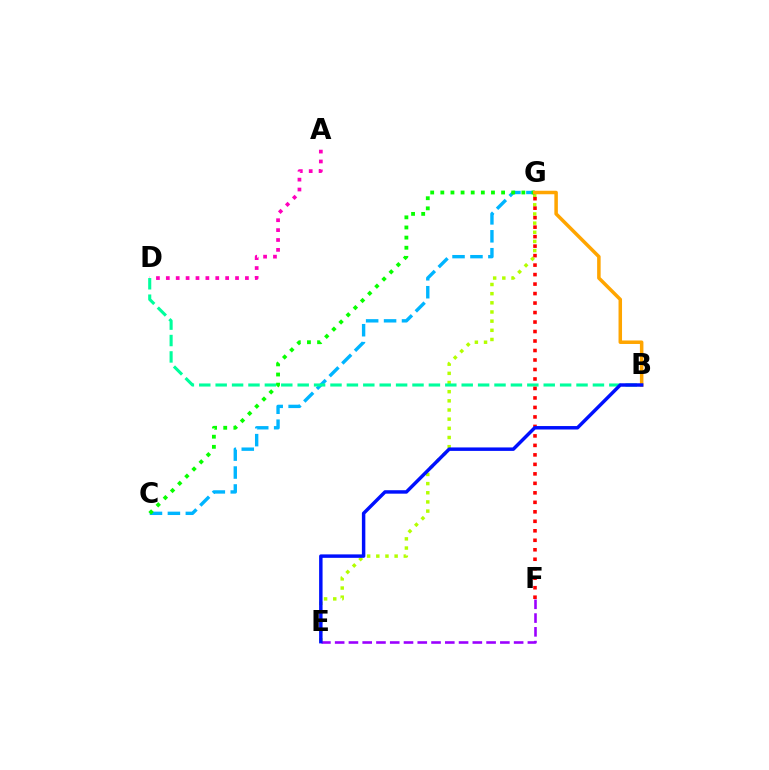{('E', 'G'): [{'color': '#b3ff00', 'line_style': 'dotted', 'thickness': 2.49}], ('C', 'G'): [{'color': '#00b5ff', 'line_style': 'dashed', 'thickness': 2.44}, {'color': '#08ff00', 'line_style': 'dotted', 'thickness': 2.75}], ('A', 'D'): [{'color': '#ff00bd', 'line_style': 'dotted', 'thickness': 2.69}], ('B', 'D'): [{'color': '#00ff9d', 'line_style': 'dashed', 'thickness': 2.23}], ('E', 'F'): [{'color': '#9b00ff', 'line_style': 'dashed', 'thickness': 1.87}], ('B', 'G'): [{'color': '#ffa500', 'line_style': 'solid', 'thickness': 2.53}], ('F', 'G'): [{'color': '#ff0000', 'line_style': 'dotted', 'thickness': 2.58}], ('B', 'E'): [{'color': '#0010ff', 'line_style': 'solid', 'thickness': 2.49}]}